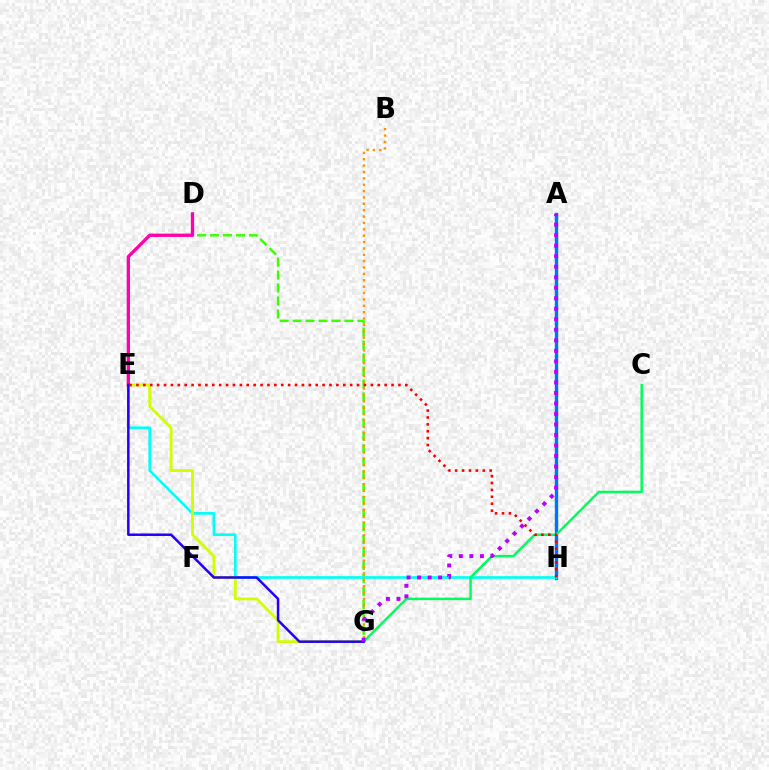{('A', 'H'): [{'color': '#0074ff', 'line_style': 'solid', 'thickness': 2.43}], ('D', 'G'): [{'color': '#3dff00', 'line_style': 'dashed', 'thickness': 1.76}], ('E', 'H'): [{'color': '#00fff6', 'line_style': 'solid', 'thickness': 1.93}, {'color': '#ff0000', 'line_style': 'dotted', 'thickness': 1.87}], ('E', 'G'): [{'color': '#d1ff00', 'line_style': 'solid', 'thickness': 2.03}, {'color': '#2500ff', 'line_style': 'solid', 'thickness': 1.81}], ('B', 'G'): [{'color': '#ff9400', 'line_style': 'dotted', 'thickness': 1.73}], ('D', 'E'): [{'color': '#ff00ac', 'line_style': 'solid', 'thickness': 2.38}], ('C', 'G'): [{'color': '#00ff5c', 'line_style': 'solid', 'thickness': 1.79}], ('A', 'G'): [{'color': '#b900ff', 'line_style': 'dotted', 'thickness': 2.86}]}